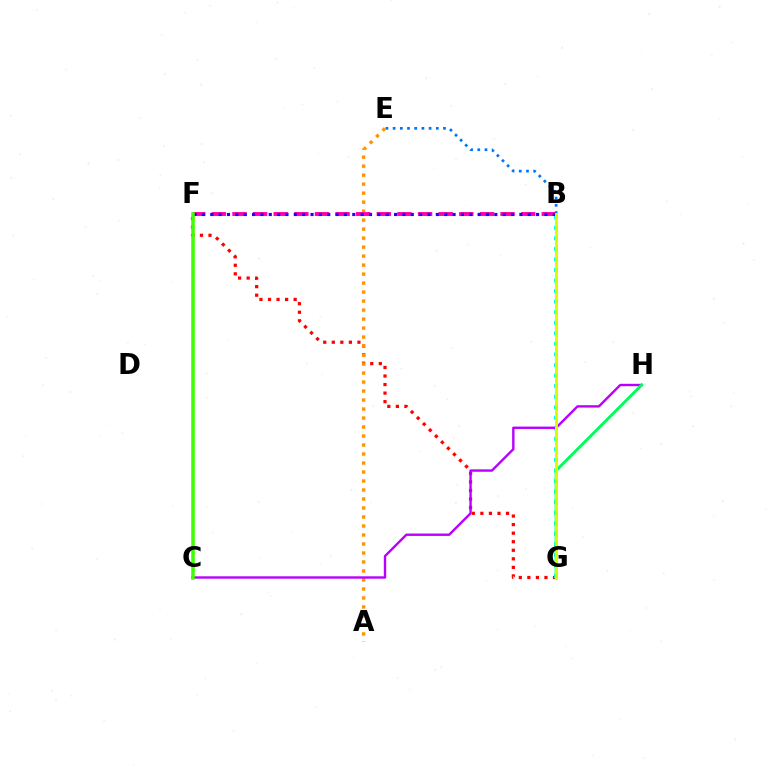{('F', 'G'): [{'color': '#ff0000', 'line_style': 'dotted', 'thickness': 2.32}], ('B', 'E'): [{'color': '#0074ff', 'line_style': 'dotted', 'thickness': 1.95}], ('B', 'G'): [{'color': '#00fff6', 'line_style': 'dotted', 'thickness': 2.87}, {'color': '#d1ff00', 'line_style': 'solid', 'thickness': 2.09}], ('A', 'E'): [{'color': '#ff9400', 'line_style': 'dotted', 'thickness': 2.44}], ('B', 'F'): [{'color': '#ff00ac', 'line_style': 'dashed', 'thickness': 2.8}, {'color': '#2500ff', 'line_style': 'dotted', 'thickness': 2.27}], ('C', 'H'): [{'color': '#b900ff', 'line_style': 'solid', 'thickness': 1.72}], ('C', 'F'): [{'color': '#3dff00', 'line_style': 'solid', 'thickness': 2.53}], ('G', 'H'): [{'color': '#00ff5c', 'line_style': 'solid', 'thickness': 2.17}]}